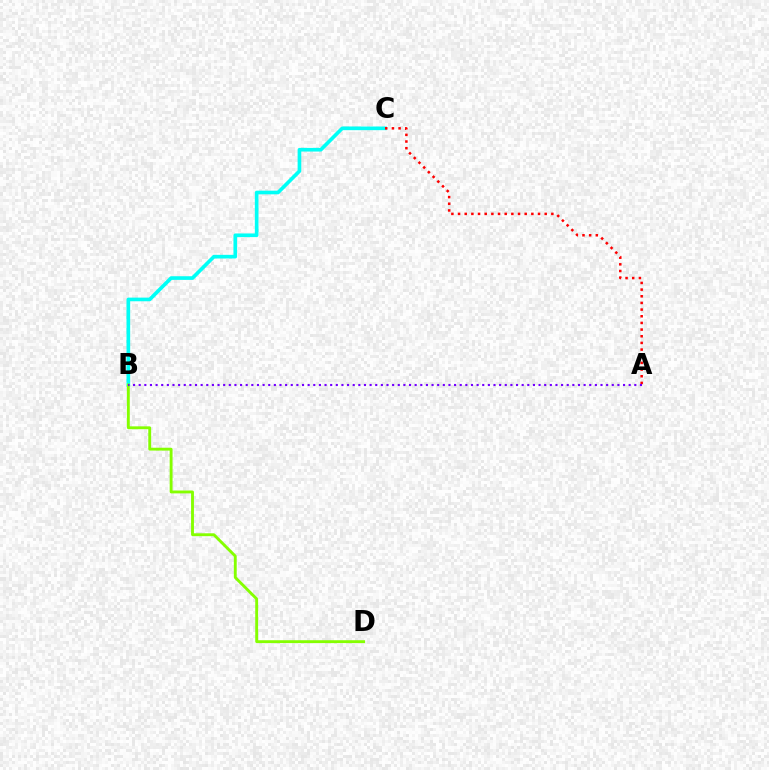{('B', 'C'): [{'color': '#00fff6', 'line_style': 'solid', 'thickness': 2.63}], ('A', 'C'): [{'color': '#ff0000', 'line_style': 'dotted', 'thickness': 1.81}], ('B', 'D'): [{'color': '#84ff00', 'line_style': 'solid', 'thickness': 2.07}], ('A', 'B'): [{'color': '#7200ff', 'line_style': 'dotted', 'thickness': 1.53}]}